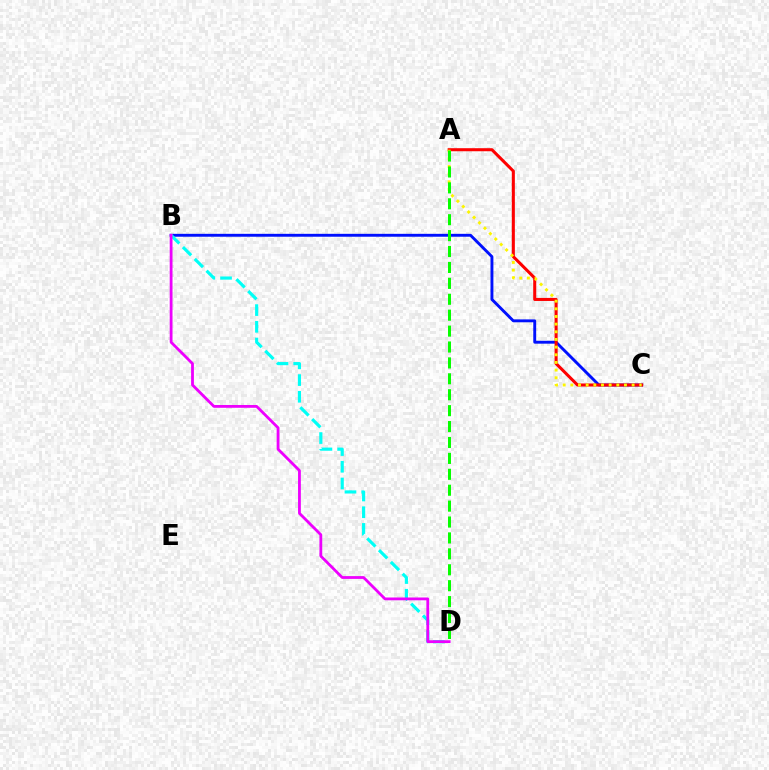{('B', 'C'): [{'color': '#0010ff', 'line_style': 'solid', 'thickness': 2.09}], ('B', 'D'): [{'color': '#00fff6', 'line_style': 'dashed', 'thickness': 2.27}, {'color': '#ee00ff', 'line_style': 'solid', 'thickness': 2.01}], ('A', 'C'): [{'color': '#ff0000', 'line_style': 'solid', 'thickness': 2.19}, {'color': '#fcf500', 'line_style': 'dotted', 'thickness': 2.08}], ('A', 'D'): [{'color': '#08ff00', 'line_style': 'dashed', 'thickness': 2.16}]}